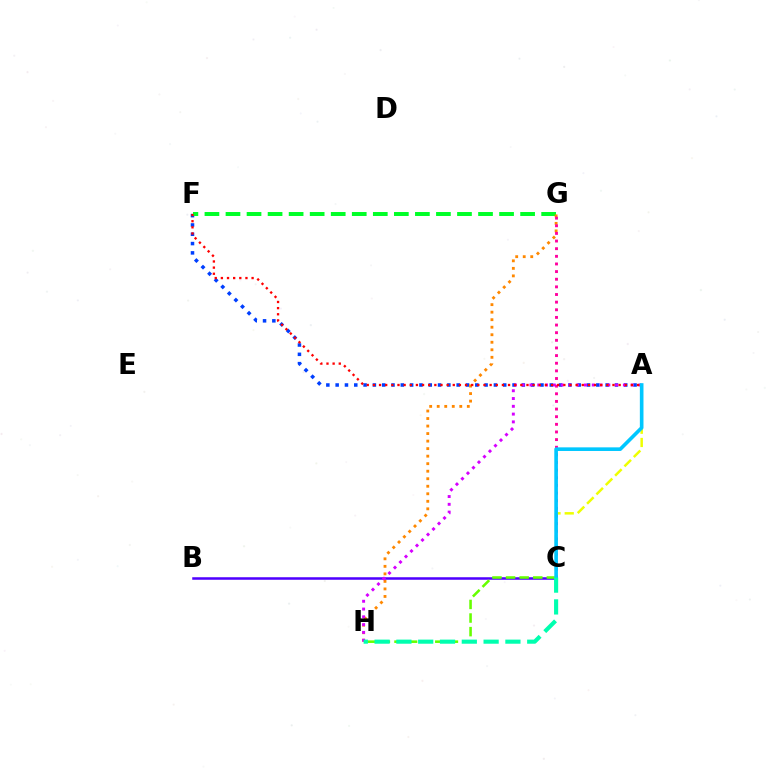{('A', 'F'): [{'color': '#003fff', 'line_style': 'dotted', 'thickness': 2.53}, {'color': '#ff0000', 'line_style': 'dotted', 'thickness': 1.67}], ('B', 'C'): [{'color': '#4f00ff', 'line_style': 'solid', 'thickness': 1.82}], ('C', 'H'): [{'color': '#66ff00', 'line_style': 'dashed', 'thickness': 1.85}, {'color': '#00ffaf', 'line_style': 'dashed', 'thickness': 2.96}], ('F', 'G'): [{'color': '#00ff27', 'line_style': 'dashed', 'thickness': 2.86}], ('G', 'H'): [{'color': '#ff8800', 'line_style': 'dotted', 'thickness': 2.04}], ('A', 'H'): [{'color': '#d600ff', 'line_style': 'dotted', 'thickness': 2.12}], ('A', 'C'): [{'color': '#eeff00', 'line_style': 'dashed', 'thickness': 1.8}, {'color': '#00c7ff', 'line_style': 'solid', 'thickness': 2.61}], ('C', 'G'): [{'color': '#ff00a0', 'line_style': 'dotted', 'thickness': 2.07}]}